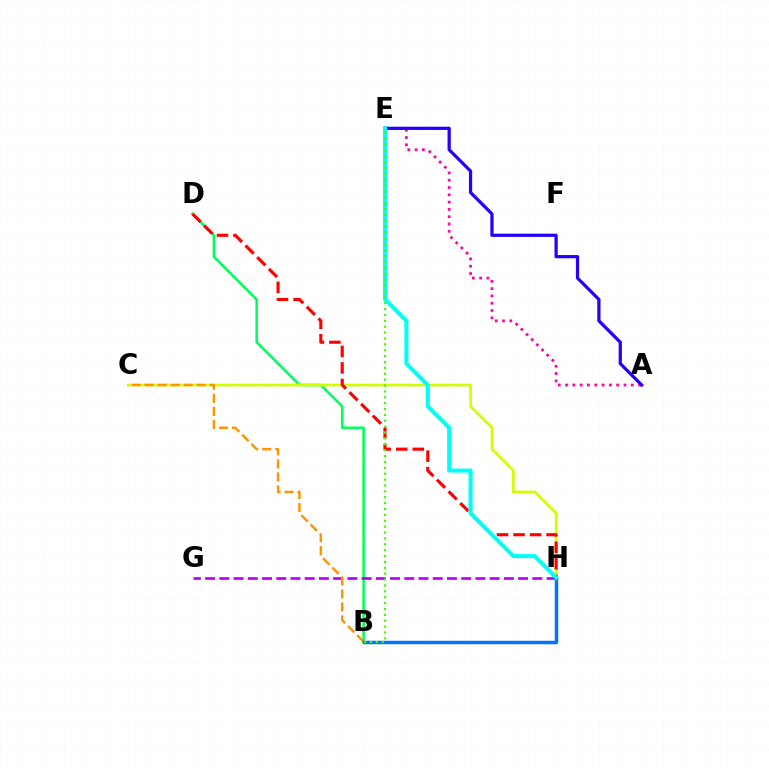{('B', 'D'): [{'color': '#00ff5c', 'line_style': 'solid', 'thickness': 1.84}], ('C', 'H'): [{'color': '#d1ff00', 'line_style': 'solid', 'thickness': 1.92}], ('G', 'H'): [{'color': '#b900ff', 'line_style': 'dashed', 'thickness': 1.93}], ('D', 'H'): [{'color': '#ff0000', 'line_style': 'dashed', 'thickness': 2.25}], ('A', 'E'): [{'color': '#ff00ac', 'line_style': 'dotted', 'thickness': 1.98}, {'color': '#2500ff', 'line_style': 'solid', 'thickness': 2.32}], ('B', 'C'): [{'color': '#ff9400', 'line_style': 'dashed', 'thickness': 1.77}], ('B', 'H'): [{'color': '#0074ff', 'line_style': 'solid', 'thickness': 2.5}], ('E', 'H'): [{'color': '#00fff6', 'line_style': 'solid', 'thickness': 2.91}], ('B', 'E'): [{'color': '#3dff00', 'line_style': 'dotted', 'thickness': 1.6}]}